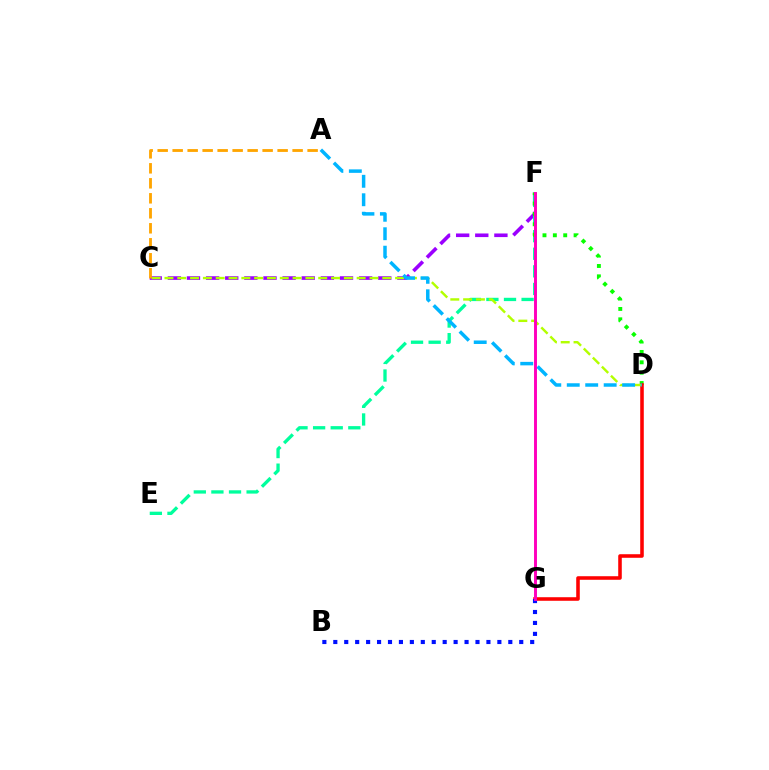{('C', 'F'): [{'color': '#9b00ff', 'line_style': 'dashed', 'thickness': 2.6}], ('E', 'F'): [{'color': '#00ff9d', 'line_style': 'dashed', 'thickness': 2.39}], ('D', 'F'): [{'color': '#08ff00', 'line_style': 'dotted', 'thickness': 2.82}], ('D', 'G'): [{'color': '#ff0000', 'line_style': 'solid', 'thickness': 2.56}], ('B', 'G'): [{'color': '#0010ff', 'line_style': 'dotted', 'thickness': 2.97}], ('C', 'D'): [{'color': '#b3ff00', 'line_style': 'dashed', 'thickness': 1.74}], ('A', 'C'): [{'color': '#ffa500', 'line_style': 'dashed', 'thickness': 2.04}], ('A', 'D'): [{'color': '#00b5ff', 'line_style': 'dashed', 'thickness': 2.51}], ('F', 'G'): [{'color': '#ff00bd', 'line_style': 'solid', 'thickness': 2.12}]}